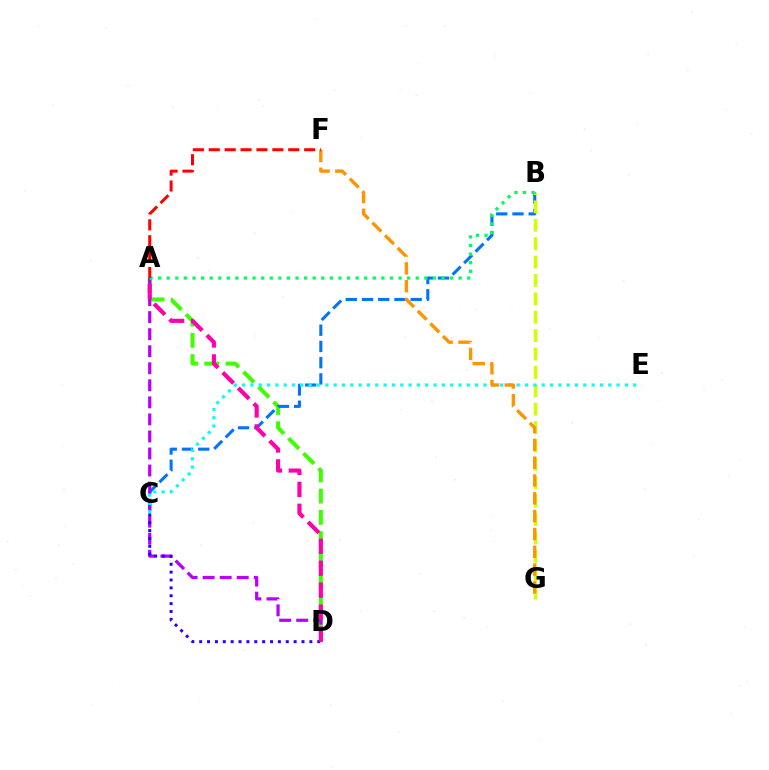{('A', 'D'): [{'color': '#3dff00', 'line_style': 'dashed', 'thickness': 2.89}, {'color': '#b900ff', 'line_style': 'dashed', 'thickness': 2.32}, {'color': '#ff00ac', 'line_style': 'dashed', 'thickness': 2.98}], ('B', 'C'): [{'color': '#0074ff', 'line_style': 'dashed', 'thickness': 2.2}], ('B', 'G'): [{'color': '#d1ff00', 'line_style': 'dashed', 'thickness': 2.5}], ('A', 'B'): [{'color': '#00ff5c', 'line_style': 'dotted', 'thickness': 2.33}], ('C', 'D'): [{'color': '#2500ff', 'line_style': 'dotted', 'thickness': 2.14}], ('C', 'E'): [{'color': '#00fff6', 'line_style': 'dotted', 'thickness': 2.26}], ('F', 'G'): [{'color': '#ff9400', 'line_style': 'dashed', 'thickness': 2.42}], ('A', 'F'): [{'color': '#ff0000', 'line_style': 'dashed', 'thickness': 2.16}]}